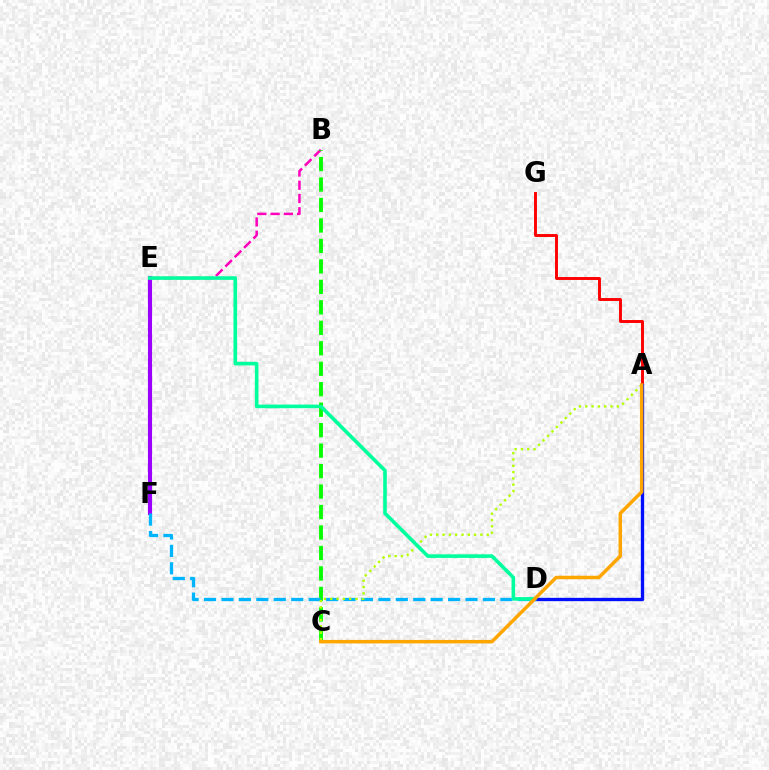{('E', 'F'): [{'color': '#9b00ff', 'line_style': 'solid', 'thickness': 2.95}], ('A', 'G'): [{'color': '#ff0000', 'line_style': 'solid', 'thickness': 2.1}], ('B', 'E'): [{'color': '#ff00bd', 'line_style': 'dashed', 'thickness': 1.8}], ('B', 'C'): [{'color': '#08ff00', 'line_style': 'dashed', 'thickness': 2.78}], ('D', 'F'): [{'color': '#00b5ff', 'line_style': 'dashed', 'thickness': 2.37}], ('A', 'C'): [{'color': '#b3ff00', 'line_style': 'dotted', 'thickness': 1.71}, {'color': '#ffa500', 'line_style': 'solid', 'thickness': 2.5}], ('A', 'D'): [{'color': '#0010ff', 'line_style': 'solid', 'thickness': 2.39}], ('D', 'E'): [{'color': '#00ff9d', 'line_style': 'solid', 'thickness': 2.59}]}